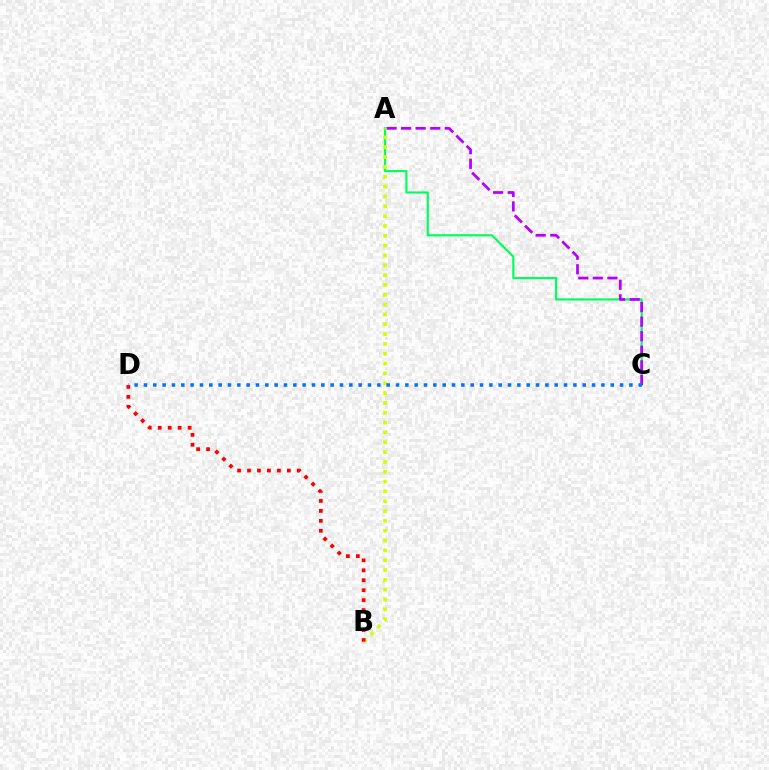{('A', 'C'): [{'color': '#00ff5c', 'line_style': 'solid', 'thickness': 1.55}, {'color': '#b900ff', 'line_style': 'dashed', 'thickness': 1.98}], ('A', 'B'): [{'color': '#d1ff00', 'line_style': 'dotted', 'thickness': 2.67}], ('B', 'D'): [{'color': '#ff0000', 'line_style': 'dotted', 'thickness': 2.71}], ('C', 'D'): [{'color': '#0074ff', 'line_style': 'dotted', 'thickness': 2.54}]}